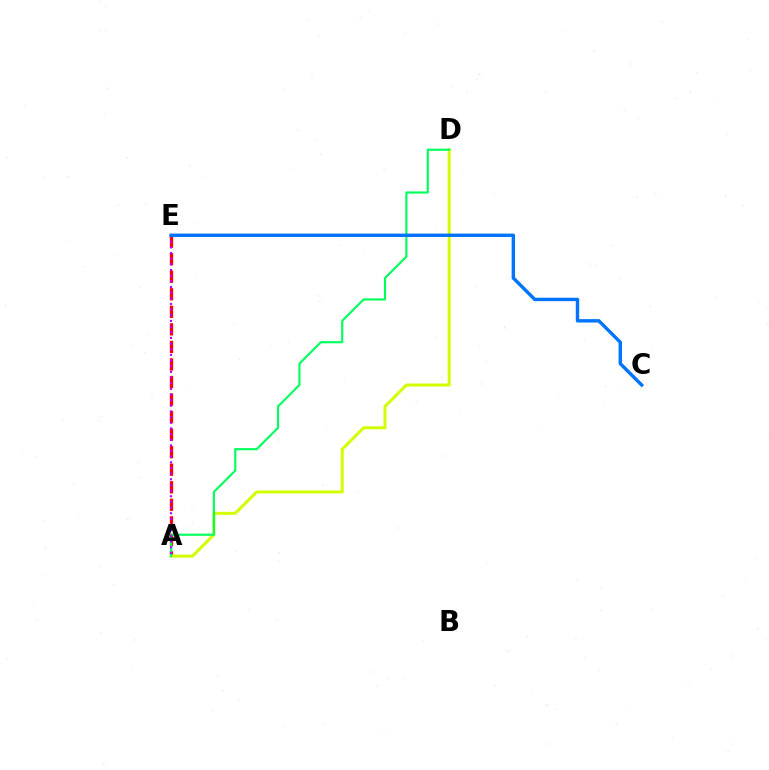{('A', 'E'): [{'color': '#ff0000', 'line_style': 'dashed', 'thickness': 2.38}, {'color': '#b900ff', 'line_style': 'dotted', 'thickness': 1.54}], ('A', 'D'): [{'color': '#d1ff00', 'line_style': 'solid', 'thickness': 2.16}, {'color': '#00ff5c', 'line_style': 'solid', 'thickness': 1.54}], ('C', 'E'): [{'color': '#0074ff', 'line_style': 'solid', 'thickness': 2.46}]}